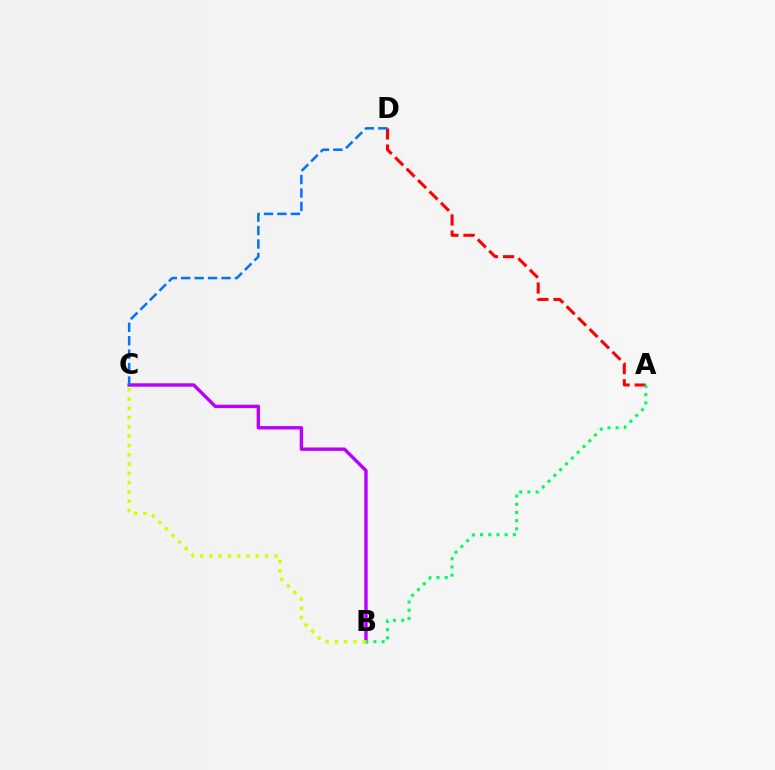{('B', 'C'): [{'color': '#b900ff', 'line_style': 'solid', 'thickness': 2.44}, {'color': '#d1ff00', 'line_style': 'dotted', 'thickness': 2.52}], ('A', 'D'): [{'color': '#ff0000', 'line_style': 'dashed', 'thickness': 2.19}], ('C', 'D'): [{'color': '#0074ff', 'line_style': 'dashed', 'thickness': 1.83}], ('A', 'B'): [{'color': '#00ff5c', 'line_style': 'dotted', 'thickness': 2.23}]}